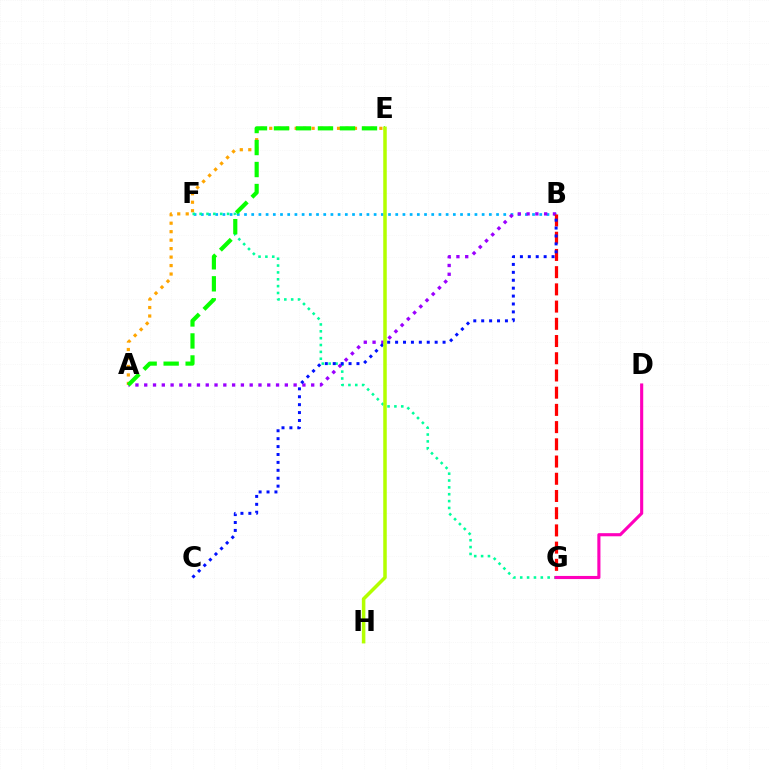{('B', 'F'): [{'color': '#00b5ff', 'line_style': 'dotted', 'thickness': 1.96}], ('A', 'E'): [{'color': '#ffa500', 'line_style': 'dotted', 'thickness': 2.3}, {'color': '#08ff00', 'line_style': 'dashed', 'thickness': 2.99}], ('F', 'G'): [{'color': '#00ff9d', 'line_style': 'dotted', 'thickness': 1.86}], ('A', 'B'): [{'color': '#9b00ff', 'line_style': 'dotted', 'thickness': 2.39}], ('B', 'G'): [{'color': '#ff0000', 'line_style': 'dashed', 'thickness': 2.34}], ('B', 'C'): [{'color': '#0010ff', 'line_style': 'dotted', 'thickness': 2.15}], ('D', 'G'): [{'color': '#ff00bd', 'line_style': 'solid', 'thickness': 2.24}], ('E', 'H'): [{'color': '#b3ff00', 'line_style': 'solid', 'thickness': 2.53}]}